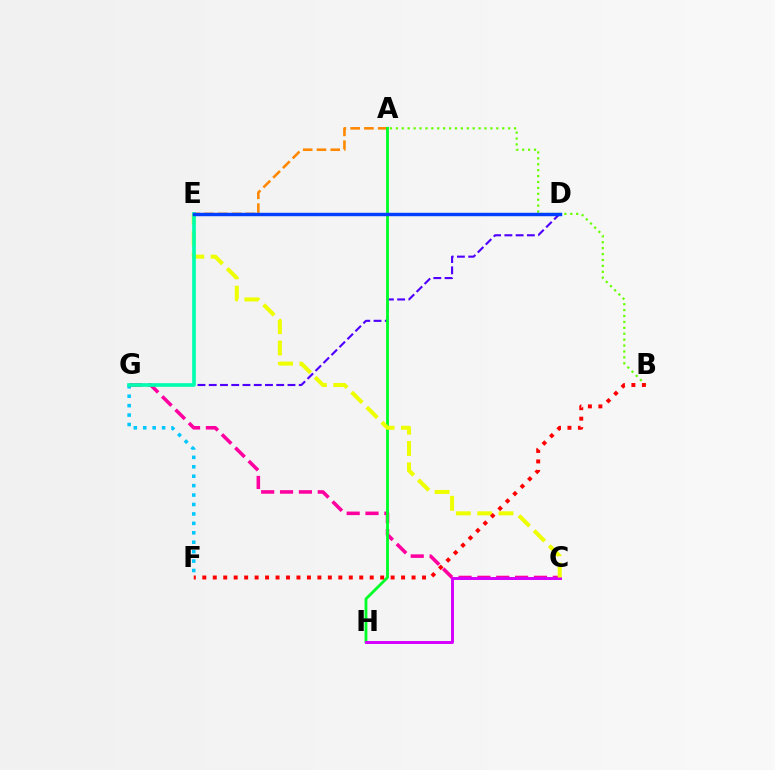{('D', 'G'): [{'color': '#4f00ff', 'line_style': 'dashed', 'thickness': 1.53}], ('F', 'G'): [{'color': '#00c7ff', 'line_style': 'dotted', 'thickness': 2.56}], ('A', 'B'): [{'color': '#66ff00', 'line_style': 'dotted', 'thickness': 1.61}], ('A', 'E'): [{'color': '#ff8800', 'line_style': 'dashed', 'thickness': 1.87}], ('C', 'G'): [{'color': '#ff00a0', 'line_style': 'dashed', 'thickness': 2.56}], ('A', 'H'): [{'color': '#00ff27', 'line_style': 'solid', 'thickness': 2.03}], ('C', 'H'): [{'color': '#d600ff', 'line_style': 'solid', 'thickness': 2.12}], ('C', 'E'): [{'color': '#eeff00', 'line_style': 'dashed', 'thickness': 2.9}], ('E', 'G'): [{'color': '#00ffaf', 'line_style': 'solid', 'thickness': 2.63}], ('B', 'F'): [{'color': '#ff0000', 'line_style': 'dotted', 'thickness': 2.84}], ('D', 'E'): [{'color': '#003fff', 'line_style': 'solid', 'thickness': 2.47}]}